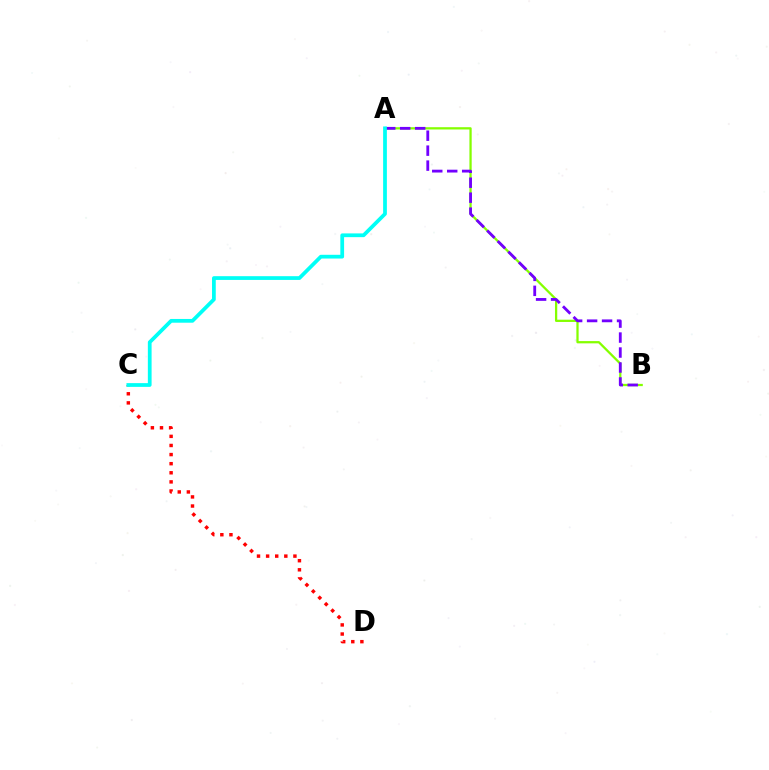{('C', 'D'): [{'color': '#ff0000', 'line_style': 'dotted', 'thickness': 2.47}], ('A', 'B'): [{'color': '#84ff00', 'line_style': 'solid', 'thickness': 1.63}, {'color': '#7200ff', 'line_style': 'dashed', 'thickness': 2.03}], ('A', 'C'): [{'color': '#00fff6', 'line_style': 'solid', 'thickness': 2.7}]}